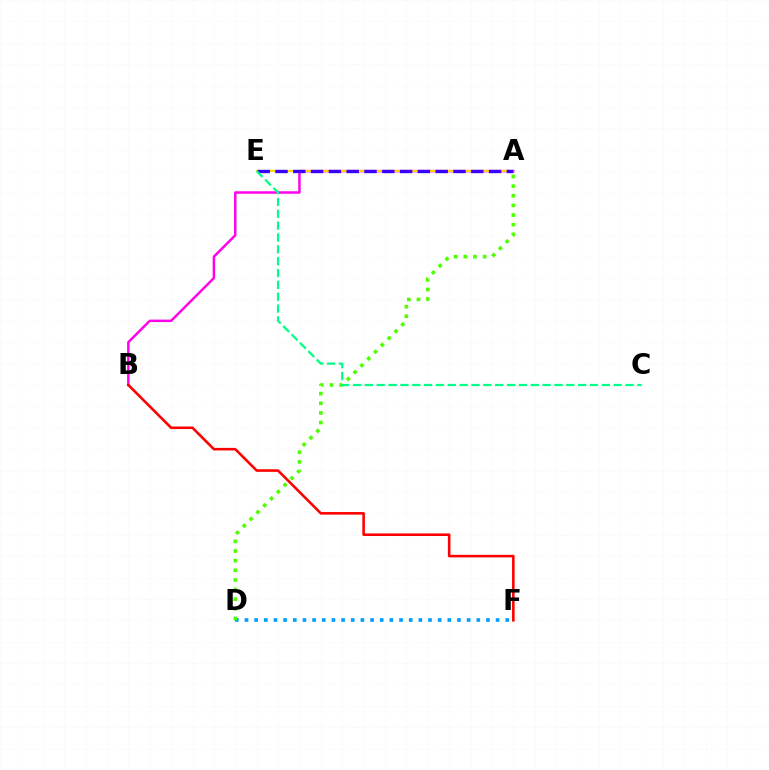{('D', 'F'): [{'color': '#009eff', 'line_style': 'dotted', 'thickness': 2.62}], ('A', 'D'): [{'color': '#4fff00', 'line_style': 'dotted', 'thickness': 2.62}], ('A', 'B'): [{'color': '#ff00ed', 'line_style': 'solid', 'thickness': 1.77}], ('A', 'E'): [{'color': '#ffd500', 'line_style': 'solid', 'thickness': 1.54}, {'color': '#3700ff', 'line_style': 'dashed', 'thickness': 2.42}], ('B', 'F'): [{'color': '#ff0000', 'line_style': 'solid', 'thickness': 1.86}], ('C', 'E'): [{'color': '#00ff86', 'line_style': 'dashed', 'thickness': 1.61}]}